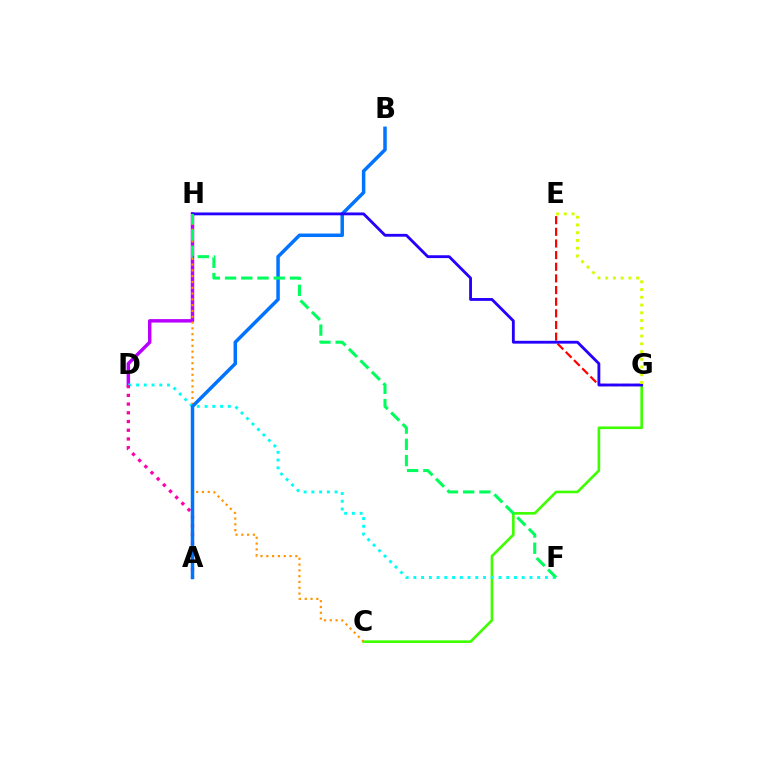{('C', 'G'): [{'color': '#3dff00', 'line_style': 'solid', 'thickness': 1.89}], ('E', 'G'): [{'color': '#ff0000', 'line_style': 'dashed', 'thickness': 1.58}, {'color': '#d1ff00', 'line_style': 'dotted', 'thickness': 2.11}], ('D', 'H'): [{'color': '#b900ff', 'line_style': 'solid', 'thickness': 2.48}], ('D', 'F'): [{'color': '#00fff6', 'line_style': 'dotted', 'thickness': 2.1}], ('A', 'D'): [{'color': '#ff00ac', 'line_style': 'dotted', 'thickness': 2.37}], ('C', 'H'): [{'color': '#ff9400', 'line_style': 'dotted', 'thickness': 1.58}], ('A', 'B'): [{'color': '#0074ff', 'line_style': 'solid', 'thickness': 2.51}], ('G', 'H'): [{'color': '#2500ff', 'line_style': 'solid', 'thickness': 2.04}], ('F', 'H'): [{'color': '#00ff5c', 'line_style': 'dashed', 'thickness': 2.2}]}